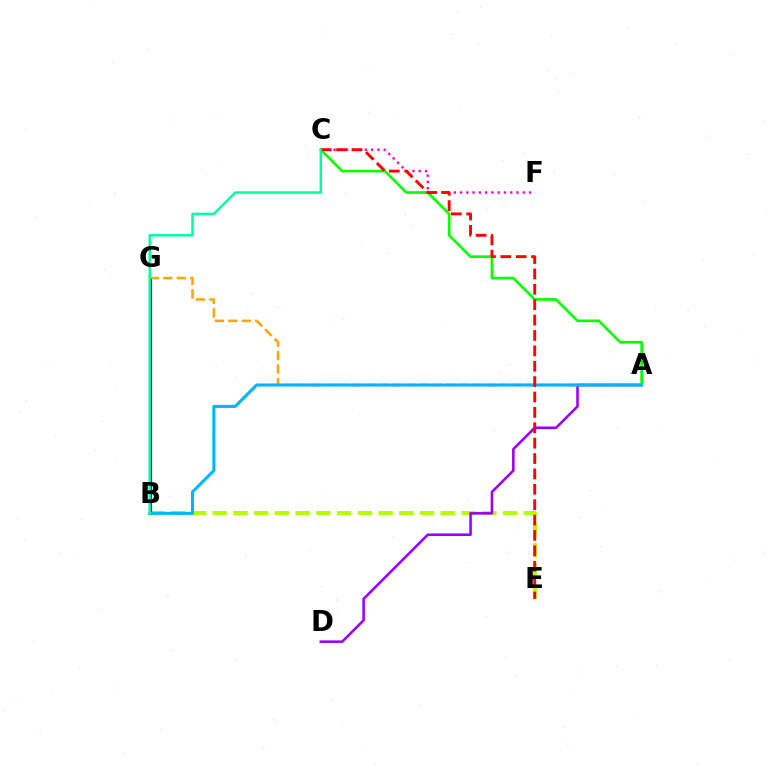{('C', 'F'): [{'color': '#ff00bd', 'line_style': 'dotted', 'thickness': 1.7}], ('B', 'E'): [{'color': '#b3ff00', 'line_style': 'dashed', 'thickness': 2.82}], ('B', 'G'): [{'color': '#0010ff', 'line_style': 'solid', 'thickness': 2.23}], ('A', 'D'): [{'color': '#9b00ff', 'line_style': 'solid', 'thickness': 1.86}], ('A', 'C'): [{'color': '#08ff00', 'line_style': 'solid', 'thickness': 1.93}], ('A', 'G'): [{'color': '#ffa500', 'line_style': 'dashed', 'thickness': 1.83}], ('A', 'B'): [{'color': '#00b5ff', 'line_style': 'solid', 'thickness': 2.21}], ('C', 'E'): [{'color': '#ff0000', 'line_style': 'dashed', 'thickness': 2.09}], ('B', 'C'): [{'color': '#00ff9d', 'line_style': 'solid', 'thickness': 1.78}]}